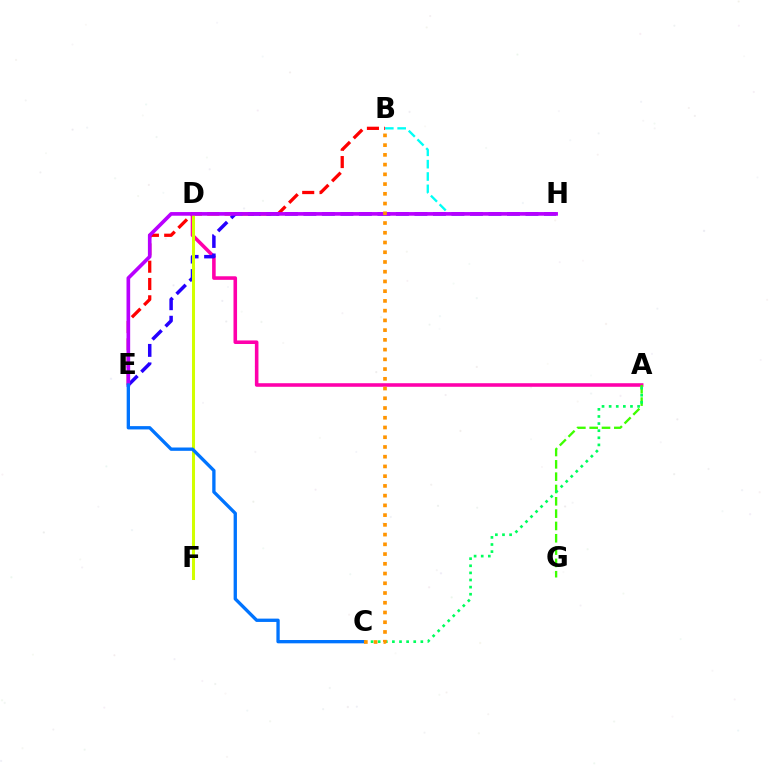{('B', 'E'): [{'color': '#ff0000', 'line_style': 'dashed', 'thickness': 2.35}], ('A', 'D'): [{'color': '#ff00ac', 'line_style': 'solid', 'thickness': 2.57}], ('B', 'H'): [{'color': '#00fff6', 'line_style': 'dashed', 'thickness': 1.68}], ('A', 'G'): [{'color': '#3dff00', 'line_style': 'dashed', 'thickness': 1.67}], ('A', 'C'): [{'color': '#00ff5c', 'line_style': 'dotted', 'thickness': 1.93}], ('E', 'H'): [{'color': '#2500ff', 'line_style': 'dashed', 'thickness': 2.51}, {'color': '#b900ff', 'line_style': 'solid', 'thickness': 2.63}], ('D', 'F'): [{'color': '#d1ff00', 'line_style': 'solid', 'thickness': 2.19}], ('C', 'E'): [{'color': '#0074ff', 'line_style': 'solid', 'thickness': 2.39}], ('B', 'C'): [{'color': '#ff9400', 'line_style': 'dotted', 'thickness': 2.65}]}